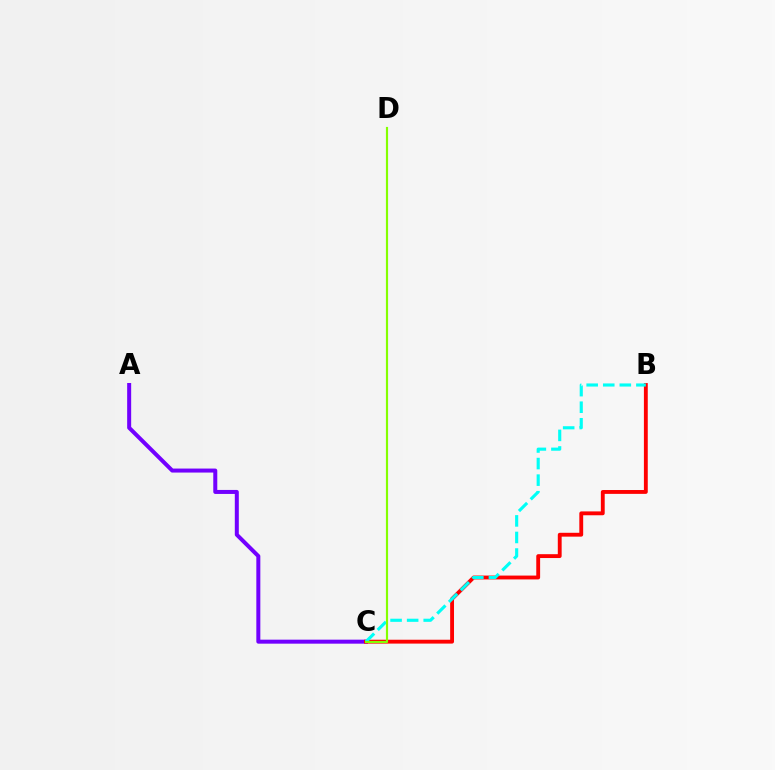{('A', 'C'): [{'color': '#7200ff', 'line_style': 'solid', 'thickness': 2.88}], ('B', 'C'): [{'color': '#ff0000', 'line_style': 'solid', 'thickness': 2.77}, {'color': '#00fff6', 'line_style': 'dashed', 'thickness': 2.25}], ('C', 'D'): [{'color': '#84ff00', 'line_style': 'solid', 'thickness': 1.55}]}